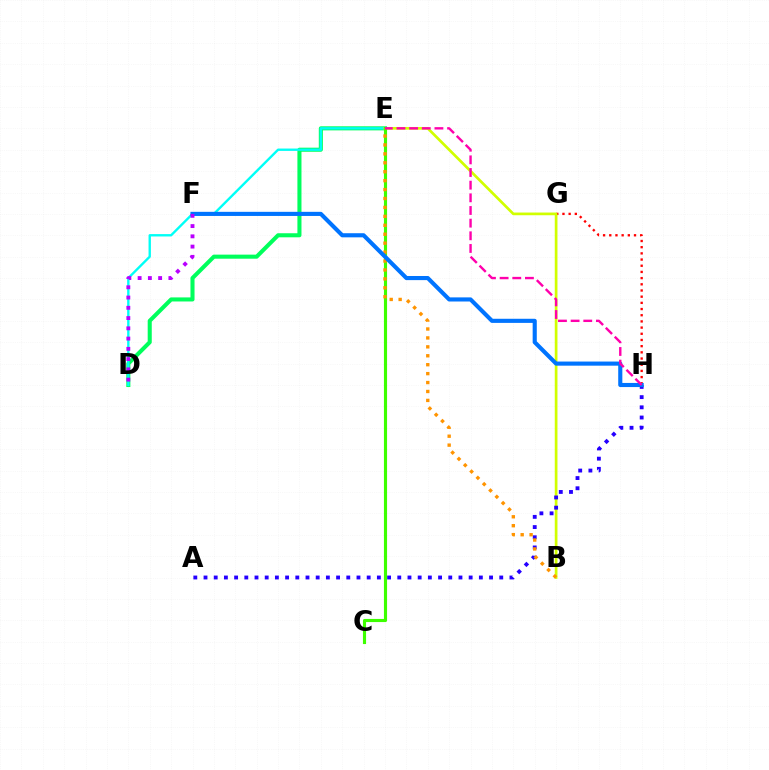{('D', 'E'): [{'color': '#00ff5c', 'line_style': 'solid', 'thickness': 2.93}, {'color': '#00fff6', 'line_style': 'solid', 'thickness': 1.71}], ('G', 'H'): [{'color': '#ff0000', 'line_style': 'dotted', 'thickness': 1.68}], ('B', 'E'): [{'color': '#d1ff00', 'line_style': 'solid', 'thickness': 1.94}, {'color': '#ff9400', 'line_style': 'dotted', 'thickness': 2.43}], ('A', 'H'): [{'color': '#2500ff', 'line_style': 'dotted', 'thickness': 2.77}], ('C', 'E'): [{'color': '#3dff00', 'line_style': 'solid', 'thickness': 2.25}], ('F', 'H'): [{'color': '#0074ff', 'line_style': 'solid', 'thickness': 2.97}], ('D', 'F'): [{'color': '#b900ff', 'line_style': 'dotted', 'thickness': 2.79}], ('E', 'H'): [{'color': '#ff00ac', 'line_style': 'dashed', 'thickness': 1.72}]}